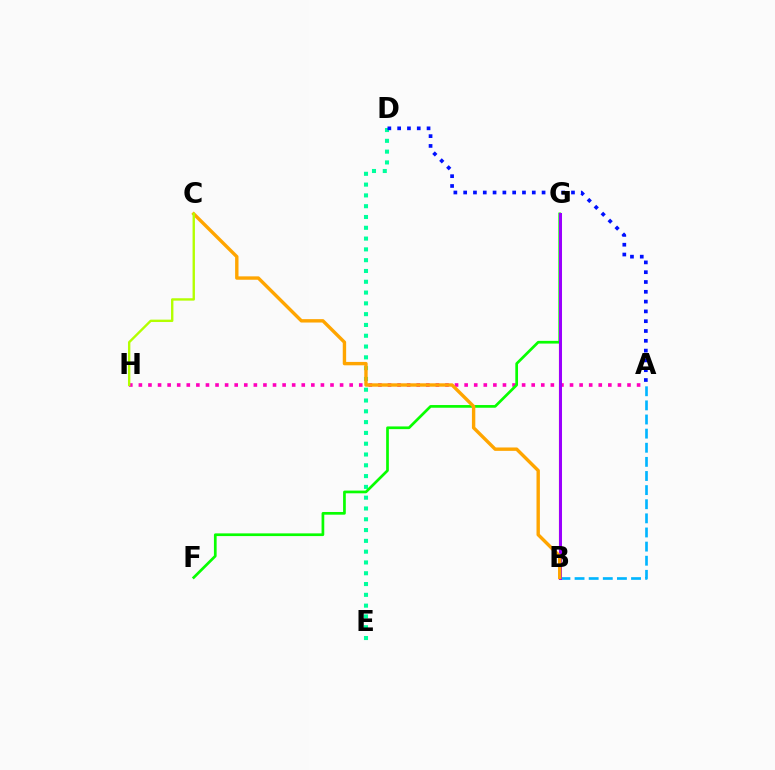{('B', 'G'): [{'color': '#ff0000', 'line_style': 'solid', 'thickness': 1.51}, {'color': '#9b00ff', 'line_style': 'solid', 'thickness': 2.17}], ('A', 'H'): [{'color': '#ff00bd', 'line_style': 'dotted', 'thickness': 2.6}], ('D', 'E'): [{'color': '#00ff9d', 'line_style': 'dotted', 'thickness': 2.93}], ('A', 'B'): [{'color': '#00b5ff', 'line_style': 'dashed', 'thickness': 1.92}], ('F', 'G'): [{'color': '#08ff00', 'line_style': 'solid', 'thickness': 1.95}], ('A', 'D'): [{'color': '#0010ff', 'line_style': 'dotted', 'thickness': 2.66}], ('B', 'C'): [{'color': '#ffa500', 'line_style': 'solid', 'thickness': 2.44}], ('C', 'H'): [{'color': '#b3ff00', 'line_style': 'solid', 'thickness': 1.71}]}